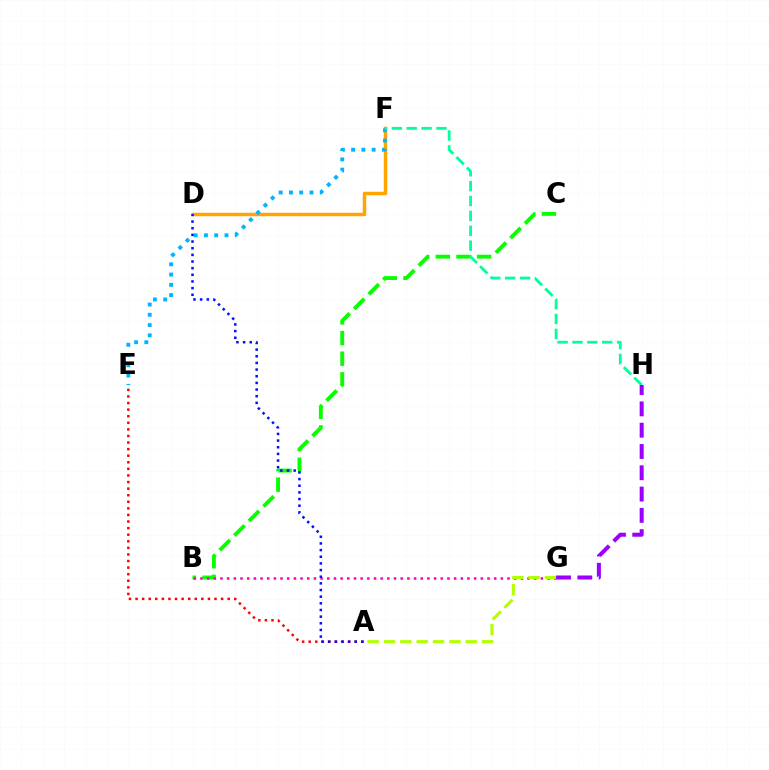{('B', 'C'): [{'color': '#08ff00', 'line_style': 'dashed', 'thickness': 2.8}], ('B', 'G'): [{'color': '#ff00bd', 'line_style': 'dotted', 'thickness': 1.81}], ('A', 'E'): [{'color': '#ff0000', 'line_style': 'dotted', 'thickness': 1.79}], ('D', 'F'): [{'color': '#ffa500', 'line_style': 'solid', 'thickness': 2.5}], ('E', 'F'): [{'color': '#00b5ff', 'line_style': 'dotted', 'thickness': 2.79}], ('A', 'G'): [{'color': '#b3ff00', 'line_style': 'dashed', 'thickness': 2.22}], ('A', 'D'): [{'color': '#0010ff', 'line_style': 'dotted', 'thickness': 1.81}], ('F', 'H'): [{'color': '#00ff9d', 'line_style': 'dashed', 'thickness': 2.02}], ('G', 'H'): [{'color': '#9b00ff', 'line_style': 'dashed', 'thickness': 2.89}]}